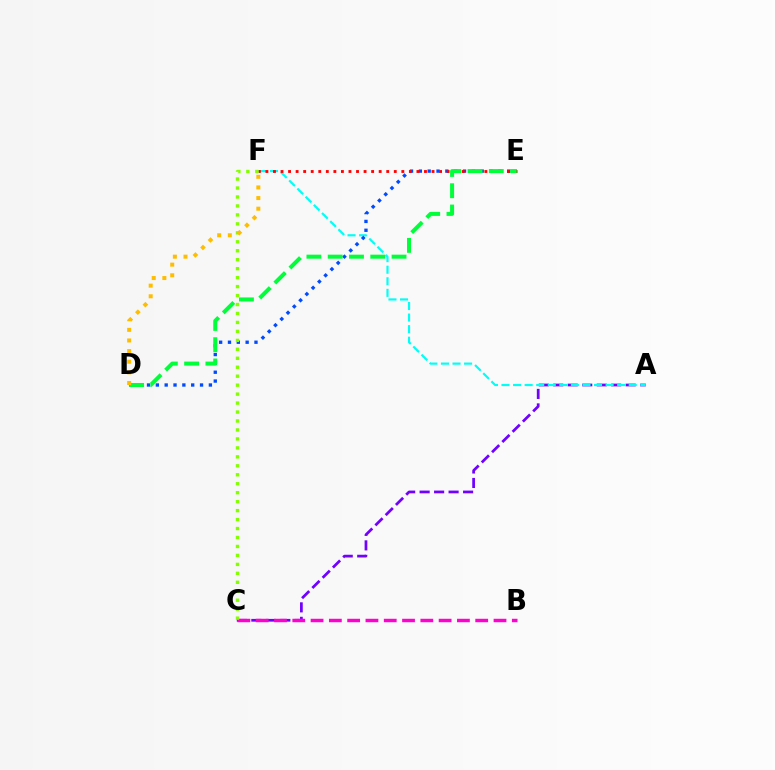{('A', 'C'): [{'color': '#7200ff', 'line_style': 'dashed', 'thickness': 1.97}], ('A', 'F'): [{'color': '#00fff6', 'line_style': 'dashed', 'thickness': 1.57}], ('B', 'C'): [{'color': '#ff00cf', 'line_style': 'dashed', 'thickness': 2.49}], ('D', 'E'): [{'color': '#004bff', 'line_style': 'dotted', 'thickness': 2.4}, {'color': '#00ff39', 'line_style': 'dashed', 'thickness': 2.89}], ('E', 'F'): [{'color': '#ff0000', 'line_style': 'dotted', 'thickness': 2.05}], ('C', 'F'): [{'color': '#84ff00', 'line_style': 'dotted', 'thickness': 2.43}], ('D', 'F'): [{'color': '#ffbd00', 'line_style': 'dotted', 'thickness': 2.89}]}